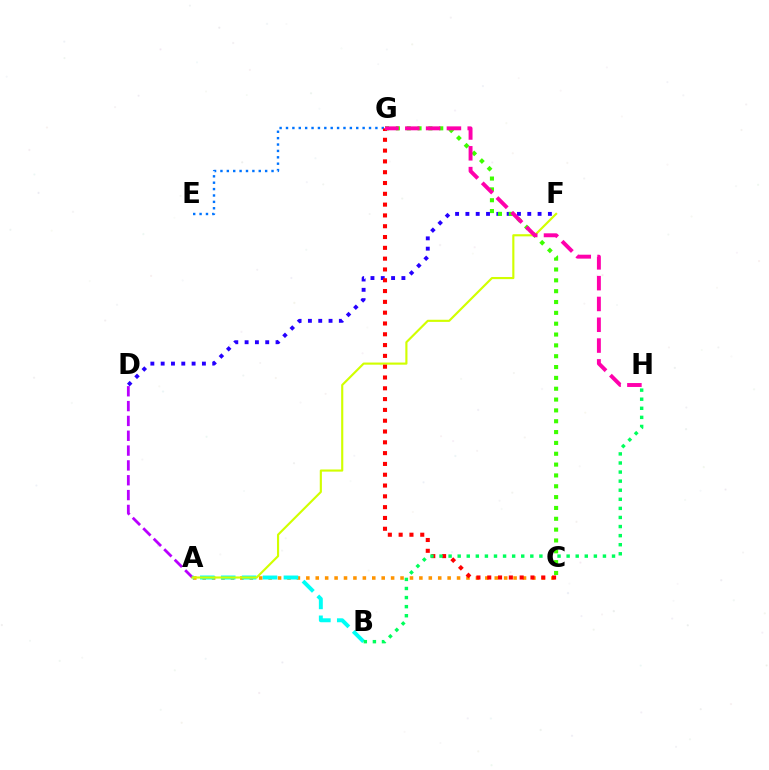{('D', 'F'): [{'color': '#2500ff', 'line_style': 'dotted', 'thickness': 2.8}], ('E', 'G'): [{'color': '#0074ff', 'line_style': 'dotted', 'thickness': 1.73}], ('C', 'G'): [{'color': '#3dff00', 'line_style': 'dotted', 'thickness': 2.94}, {'color': '#ff0000', 'line_style': 'dotted', 'thickness': 2.94}], ('A', 'D'): [{'color': '#b900ff', 'line_style': 'dashed', 'thickness': 2.01}], ('A', 'C'): [{'color': '#ff9400', 'line_style': 'dotted', 'thickness': 2.56}], ('A', 'B'): [{'color': '#00fff6', 'line_style': 'dashed', 'thickness': 2.84}], ('A', 'F'): [{'color': '#d1ff00', 'line_style': 'solid', 'thickness': 1.54}], ('B', 'H'): [{'color': '#00ff5c', 'line_style': 'dotted', 'thickness': 2.47}], ('G', 'H'): [{'color': '#ff00ac', 'line_style': 'dashed', 'thickness': 2.83}]}